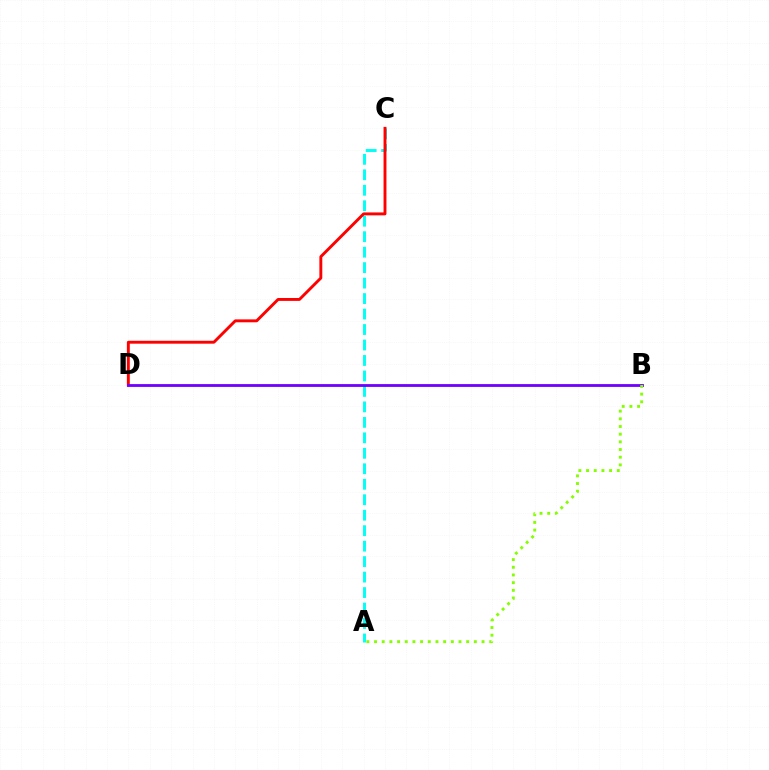{('A', 'C'): [{'color': '#00fff6', 'line_style': 'dashed', 'thickness': 2.1}], ('C', 'D'): [{'color': '#ff0000', 'line_style': 'solid', 'thickness': 2.09}], ('B', 'D'): [{'color': '#7200ff', 'line_style': 'solid', 'thickness': 2.03}], ('A', 'B'): [{'color': '#84ff00', 'line_style': 'dotted', 'thickness': 2.09}]}